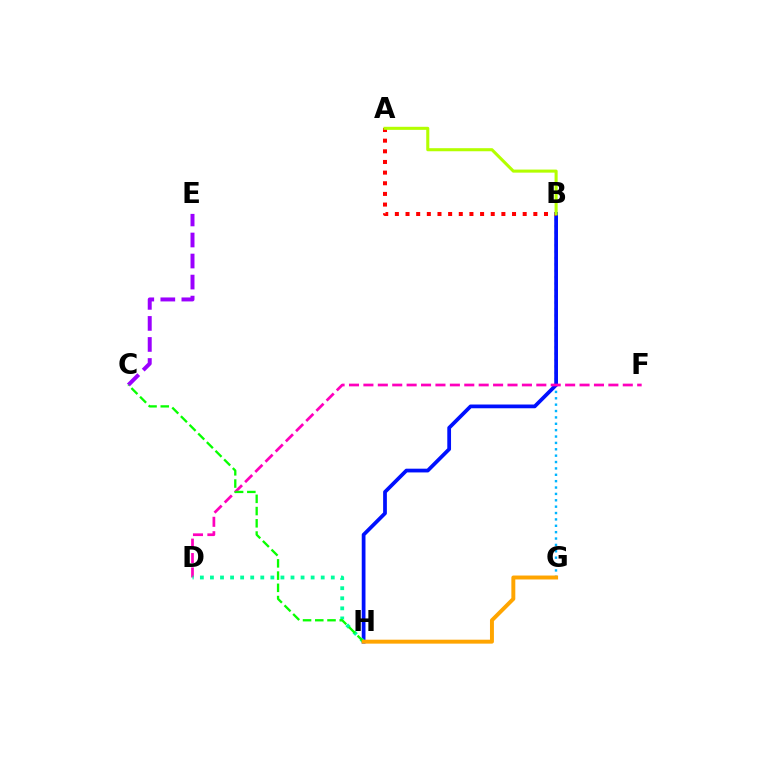{('B', 'G'): [{'color': '#00b5ff', 'line_style': 'dotted', 'thickness': 1.73}], ('B', 'H'): [{'color': '#0010ff', 'line_style': 'solid', 'thickness': 2.7}], ('D', 'F'): [{'color': '#ff00bd', 'line_style': 'dashed', 'thickness': 1.96}], ('A', 'B'): [{'color': '#ff0000', 'line_style': 'dotted', 'thickness': 2.89}, {'color': '#b3ff00', 'line_style': 'solid', 'thickness': 2.2}], ('D', 'H'): [{'color': '#00ff9d', 'line_style': 'dotted', 'thickness': 2.74}], ('C', 'E'): [{'color': '#9b00ff', 'line_style': 'dashed', 'thickness': 2.86}], ('C', 'H'): [{'color': '#08ff00', 'line_style': 'dashed', 'thickness': 1.66}], ('G', 'H'): [{'color': '#ffa500', 'line_style': 'solid', 'thickness': 2.84}]}